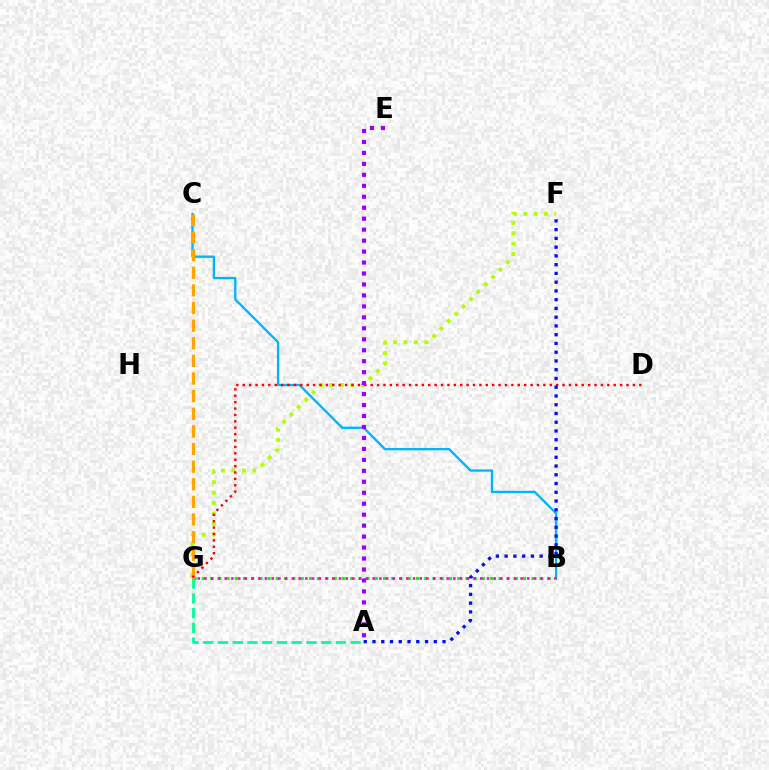{('A', 'G'): [{'color': '#00ff9d', 'line_style': 'dashed', 'thickness': 2.0}], ('B', 'C'): [{'color': '#00b5ff', 'line_style': 'solid', 'thickness': 1.67}], ('B', 'G'): [{'color': '#08ff00', 'line_style': 'dotted', 'thickness': 2.24}, {'color': '#ff00bd', 'line_style': 'dotted', 'thickness': 1.83}], ('F', 'G'): [{'color': '#b3ff00', 'line_style': 'dotted', 'thickness': 2.83}], ('C', 'G'): [{'color': '#ffa500', 'line_style': 'dashed', 'thickness': 2.39}], ('D', 'G'): [{'color': '#ff0000', 'line_style': 'dotted', 'thickness': 1.74}], ('A', 'F'): [{'color': '#0010ff', 'line_style': 'dotted', 'thickness': 2.38}], ('A', 'E'): [{'color': '#9b00ff', 'line_style': 'dotted', 'thickness': 2.98}]}